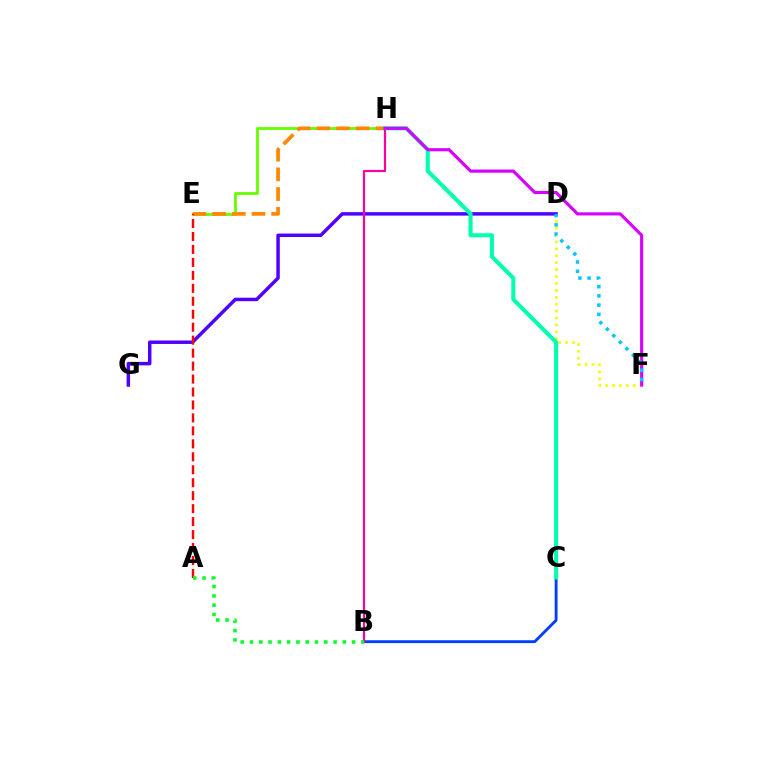{('E', 'H'): [{'color': '#66ff00', 'line_style': 'solid', 'thickness': 2.02}, {'color': '#ff8800', 'line_style': 'dashed', 'thickness': 2.68}], ('D', 'F'): [{'color': '#eeff00', 'line_style': 'dotted', 'thickness': 1.88}, {'color': '#00c7ff', 'line_style': 'dotted', 'thickness': 2.5}], ('D', 'G'): [{'color': '#4f00ff', 'line_style': 'solid', 'thickness': 2.49}], ('B', 'C'): [{'color': '#003fff', 'line_style': 'solid', 'thickness': 2.06}], ('C', 'H'): [{'color': '#00ffaf', 'line_style': 'solid', 'thickness': 2.91}], ('B', 'H'): [{'color': '#ff00a0', 'line_style': 'solid', 'thickness': 1.58}], ('A', 'E'): [{'color': '#ff0000', 'line_style': 'dashed', 'thickness': 1.76}], ('F', 'H'): [{'color': '#d600ff', 'line_style': 'solid', 'thickness': 2.26}], ('A', 'B'): [{'color': '#00ff27', 'line_style': 'dotted', 'thickness': 2.52}]}